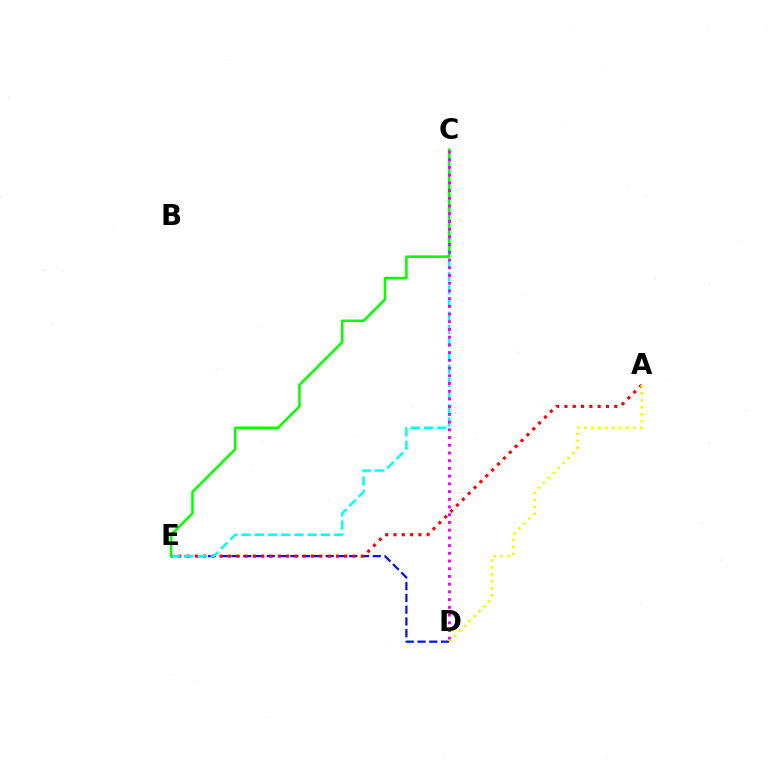{('D', 'E'): [{'color': '#0010ff', 'line_style': 'dashed', 'thickness': 1.6}], ('A', 'E'): [{'color': '#ff0000', 'line_style': 'dotted', 'thickness': 2.26}], ('C', 'E'): [{'color': '#00fff6', 'line_style': 'dashed', 'thickness': 1.8}, {'color': '#08ff00', 'line_style': 'solid', 'thickness': 1.84}], ('C', 'D'): [{'color': '#ee00ff', 'line_style': 'dotted', 'thickness': 2.1}], ('A', 'D'): [{'color': '#fcf500', 'line_style': 'dotted', 'thickness': 1.9}]}